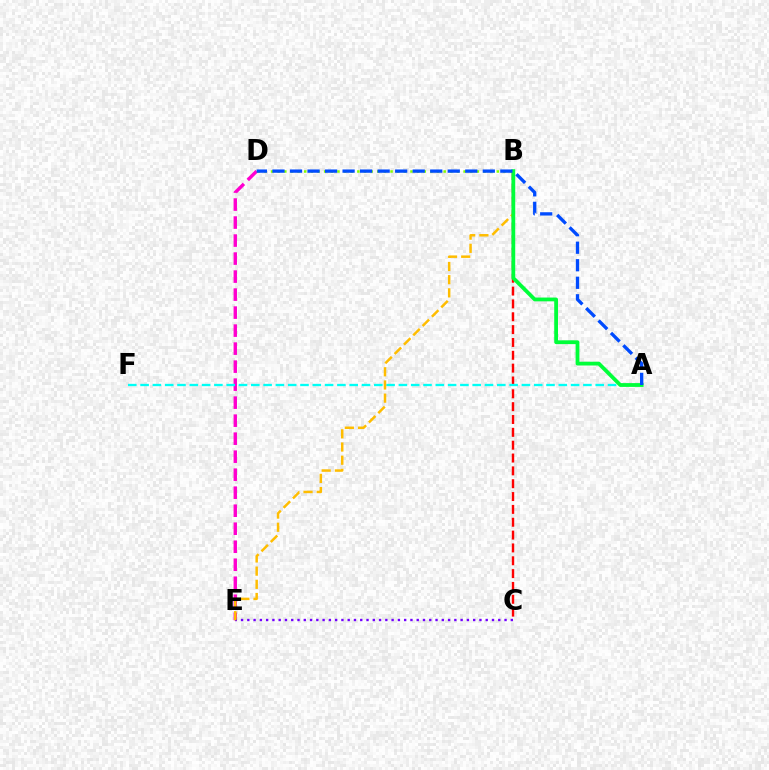{('D', 'E'): [{'color': '#ff00cf', 'line_style': 'dashed', 'thickness': 2.45}], ('B', 'D'): [{'color': '#84ff00', 'line_style': 'dotted', 'thickness': 1.8}], ('B', 'C'): [{'color': '#ff0000', 'line_style': 'dashed', 'thickness': 1.74}], ('C', 'E'): [{'color': '#7200ff', 'line_style': 'dotted', 'thickness': 1.7}], ('A', 'F'): [{'color': '#00fff6', 'line_style': 'dashed', 'thickness': 1.67}], ('B', 'E'): [{'color': '#ffbd00', 'line_style': 'dashed', 'thickness': 1.79}], ('A', 'B'): [{'color': '#00ff39', 'line_style': 'solid', 'thickness': 2.73}], ('A', 'D'): [{'color': '#004bff', 'line_style': 'dashed', 'thickness': 2.38}]}